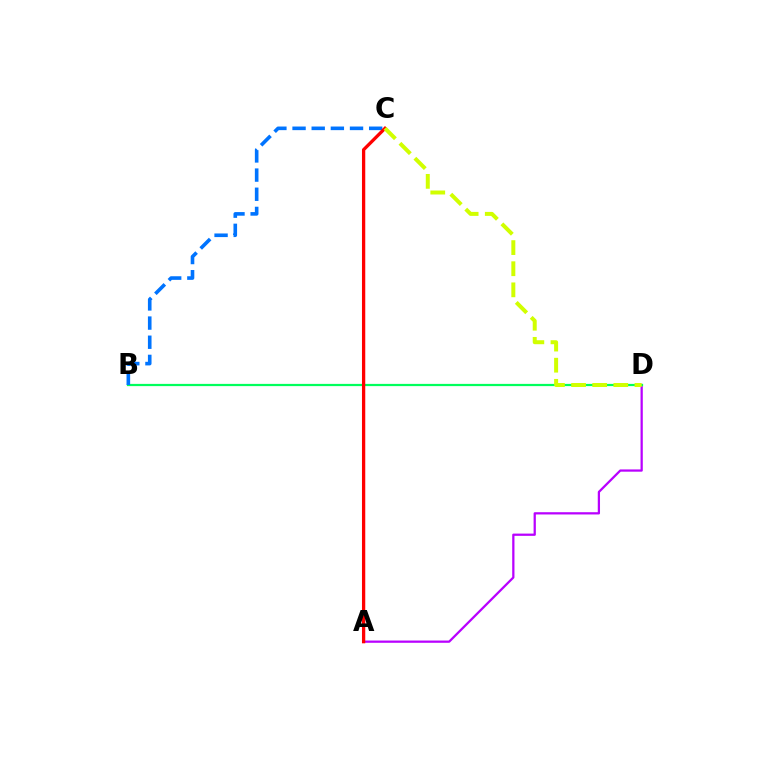{('A', 'D'): [{'color': '#b900ff', 'line_style': 'solid', 'thickness': 1.62}], ('B', 'D'): [{'color': '#00ff5c', 'line_style': 'solid', 'thickness': 1.6}], ('B', 'C'): [{'color': '#0074ff', 'line_style': 'dashed', 'thickness': 2.6}], ('A', 'C'): [{'color': '#ff0000', 'line_style': 'solid', 'thickness': 2.37}], ('C', 'D'): [{'color': '#d1ff00', 'line_style': 'dashed', 'thickness': 2.87}]}